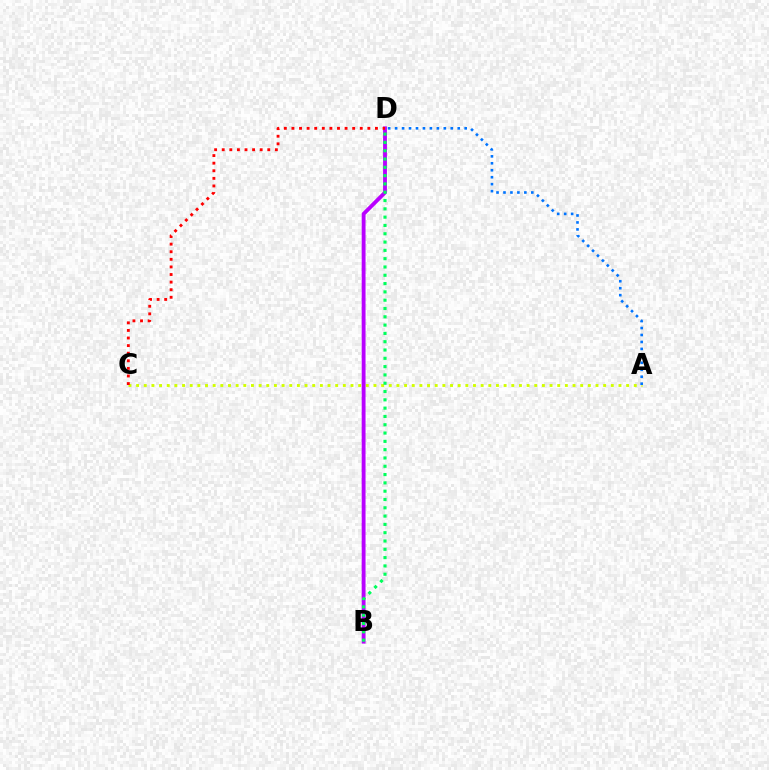{('A', 'C'): [{'color': '#d1ff00', 'line_style': 'dotted', 'thickness': 2.08}], ('B', 'D'): [{'color': '#b900ff', 'line_style': 'solid', 'thickness': 2.77}, {'color': '#00ff5c', 'line_style': 'dotted', 'thickness': 2.26}], ('A', 'D'): [{'color': '#0074ff', 'line_style': 'dotted', 'thickness': 1.89}], ('C', 'D'): [{'color': '#ff0000', 'line_style': 'dotted', 'thickness': 2.06}]}